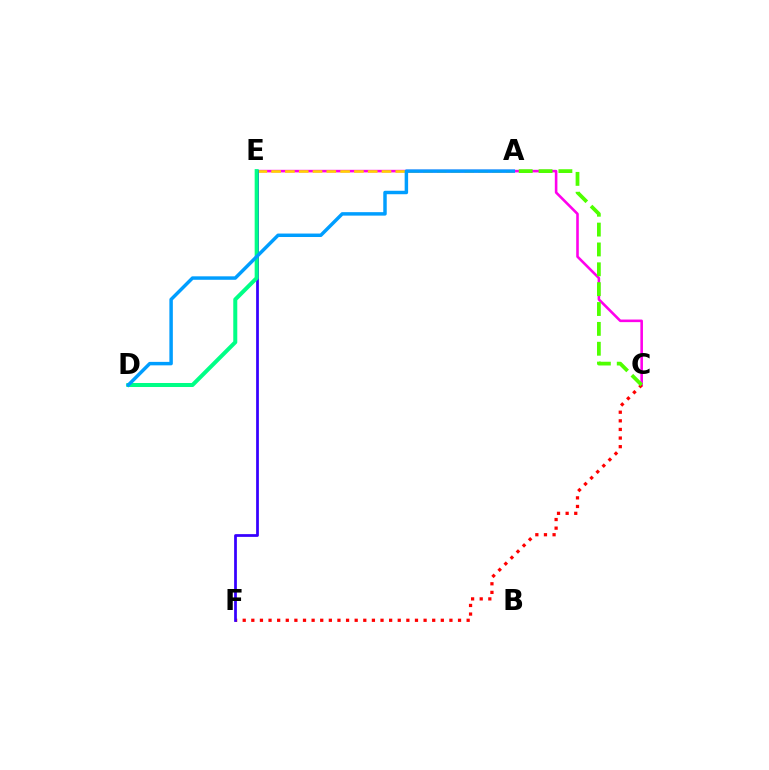{('C', 'E'): [{'color': '#ff00ed', 'line_style': 'solid', 'thickness': 1.86}], ('C', 'F'): [{'color': '#ff0000', 'line_style': 'dotted', 'thickness': 2.34}], ('A', 'E'): [{'color': '#ffd500', 'line_style': 'dashed', 'thickness': 1.87}], ('E', 'F'): [{'color': '#3700ff', 'line_style': 'solid', 'thickness': 1.98}], ('D', 'E'): [{'color': '#00ff86', 'line_style': 'solid', 'thickness': 2.88}], ('A', 'D'): [{'color': '#009eff', 'line_style': 'solid', 'thickness': 2.49}], ('A', 'C'): [{'color': '#4fff00', 'line_style': 'dashed', 'thickness': 2.7}]}